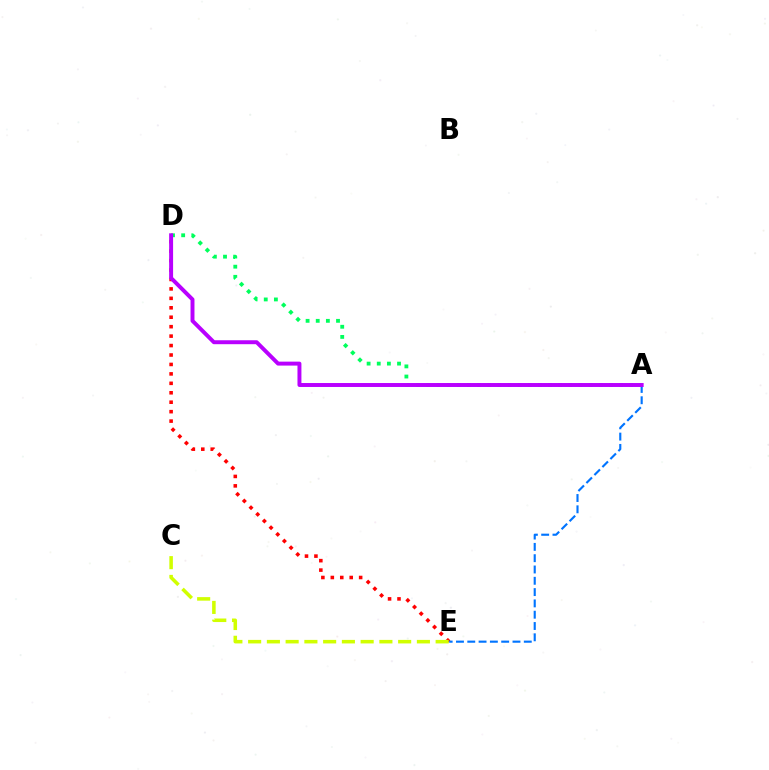{('D', 'E'): [{'color': '#ff0000', 'line_style': 'dotted', 'thickness': 2.57}], ('C', 'E'): [{'color': '#d1ff00', 'line_style': 'dashed', 'thickness': 2.55}], ('A', 'D'): [{'color': '#00ff5c', 'line_style': 'dotted', 'thickness': 2.76}, {'color': '#b900ff', 'line_style': 'solid', 'thickness': 2.84}], ('A', 'E'): [{'color': '#0074ff', 'line_style': 'dashed', 'thickness': 1.54}]}